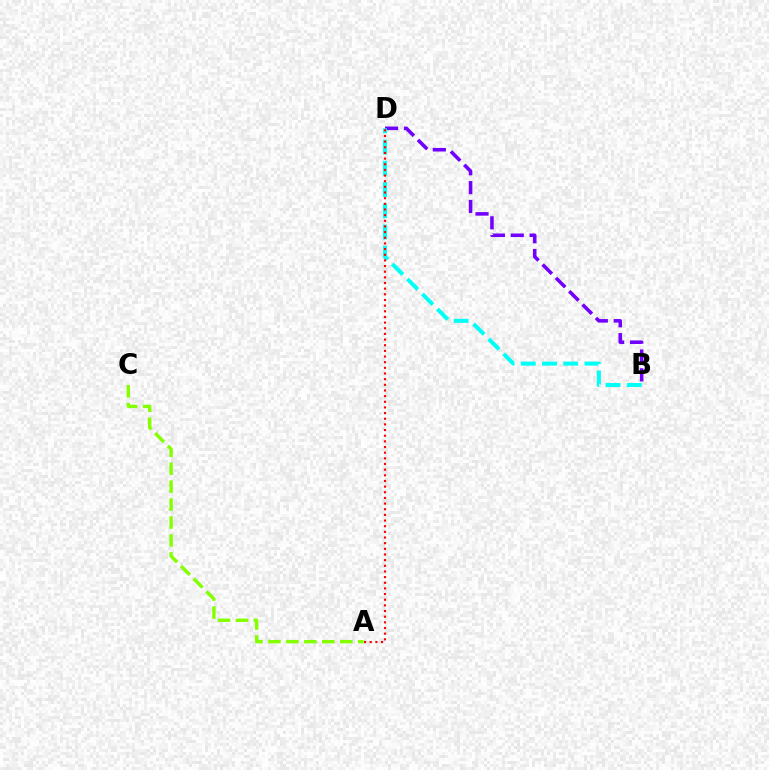{('B', 'D'): [{'color': '#7200ff', 'line_style': 'dashed', 'thickness': 2.56}, {'color': '#00fff6', 'line_style': 'dashed', 'thickness': 2.88}], ('A', 'D'): [{'color': '#ff0000', 'line_style': 'dotted', 'thickness': 1.54}], ('A', 'C'): [{'color': '#84ff00', 'line_style': 'dashed', 'thickness': 2.44}]}